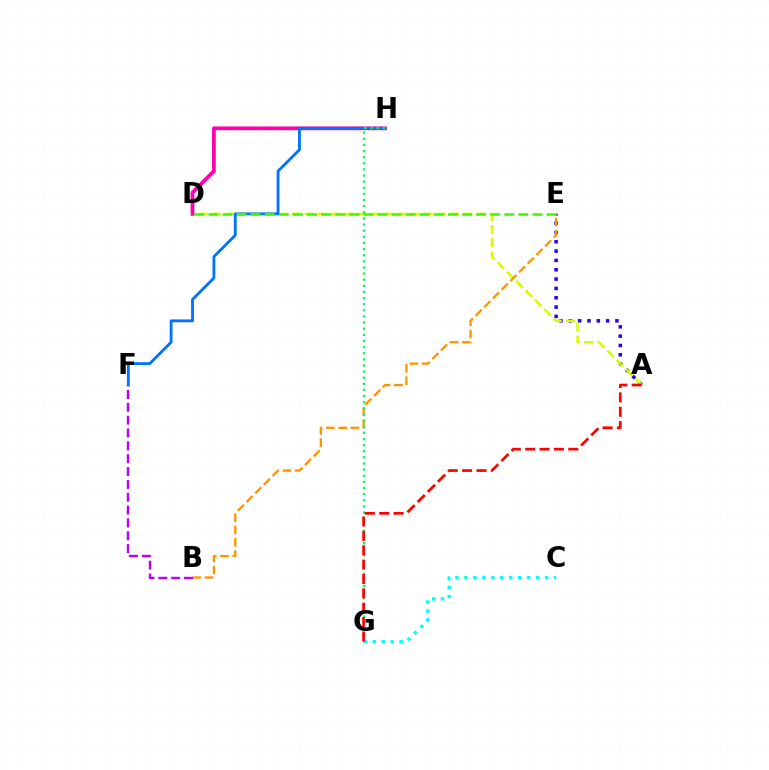{('A', 'E'): [{'color': '#2500ff', 'line_style': 'dotted', 'thickness': 2.53}], ('A', 'D'): [{'color': '#d1ff00', 'line_style': 'dashed', 'thickness': 1.8}], ('D', 'H'): [{'color': '#ff00ac', 'line_style': 'solid', 'thickness': 2.69}], ('F', 'H'): [{'color': '#0074ff', 'line_style': 'solid', 'thickness': 2.04}], ('B', 'E'): [{'color': '#ff9400', 'line_style': 'dashed', 'thickness': 1.67}], ('G', 'H'): [{'color': '#00ff5c', 'line_style': 'dotted', 'thickness': 1.66}], ('C', 'G'): [{'color': '#00fff6', 'line_style': 'dotted', 'thickness': 2.43}], ('D', 'E'): [{'color': '#3dff00', 'line_style': 'dashed', 'thickness': 1.91}], ('A', 'G'): [{'color': '#ff0000', 'line_style': 'dashed', 'thickness': 1.95}], ('B', 'F'): [{'color': '#b900ff', 'line_style': 'dashed', 'thickness': 1.74}]}